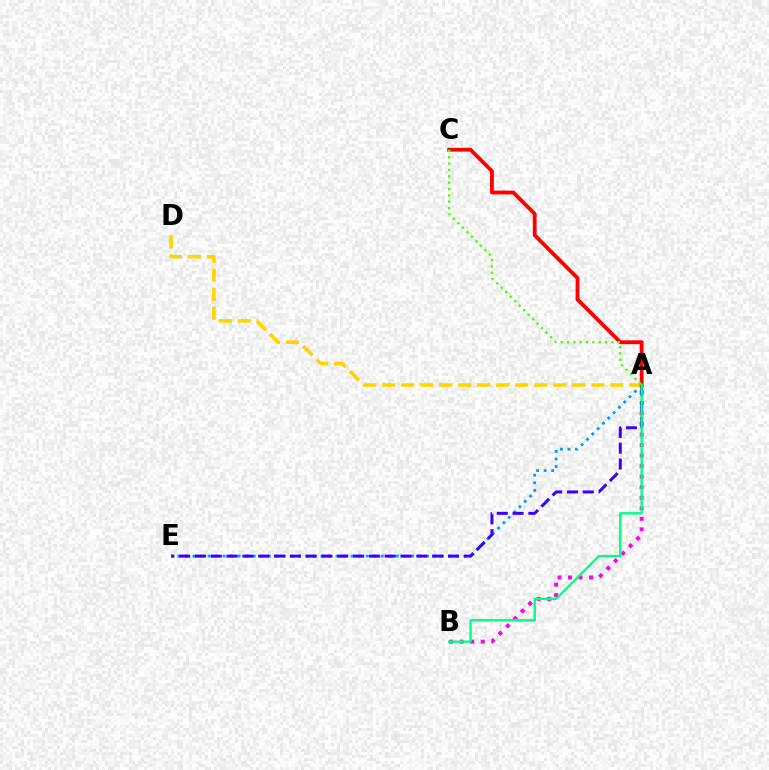{('A', 'B'): [{'color': '#ff00ed', 'line_style': 'dotted', 'thickness': 2.86}, {'color': '#00ff86', 'line_style': 'solid', 'thickness': 1.71}], ('A', 'E'): [{'color': '#009eff', 'line_style': 'dotted', 'thickness': 2.05}, {'color': '#3700ff', 'line_style': 'dashed', 'thickness': 2.15}], ('A', 'D'): [{'color': '#ffd500', 'line_style': 'dashed', 'thickness': 2.58}], ('A', 'C'): [{'color': '#ff0000', 'line_style': 'solid', 'thickness': 2.74}, {'color': '#4fff00', 'line_style': 'dotted', 'thickness': 1.72}]}